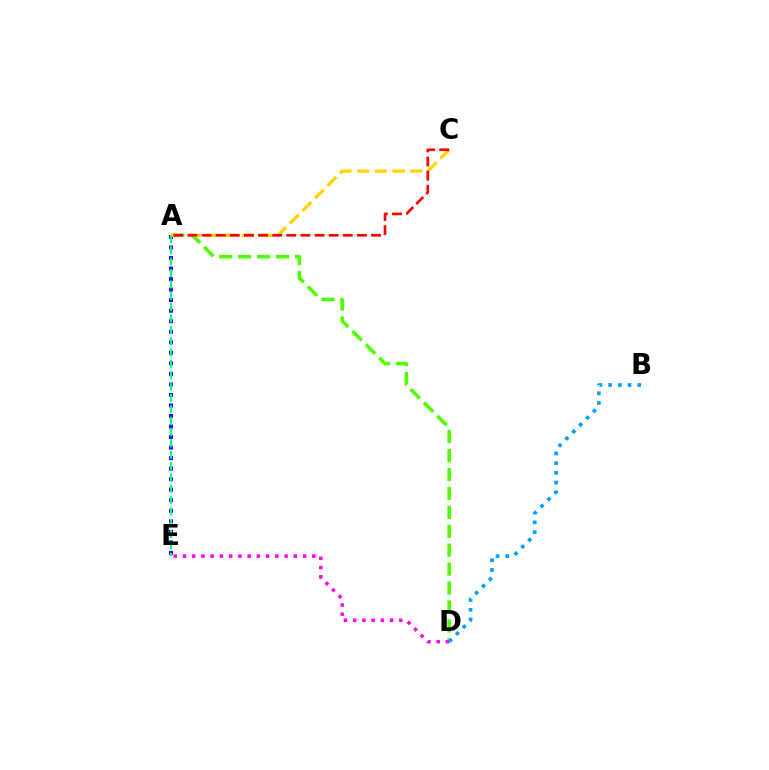{('A', 'D'): [{'color': '#4fff00', 'line_style': 'dashed', 'thickness': 2.57}], ('D', 'E'): [{'color': '#ff00ed', 'line_style': 'dotted', 'thickness': 2.51}], ('A', 'E'): [{'color': '#3700ff', 'line_style': 'dotted', 'thickness': 2.86}, {'color': '#00ff86', 'line_style': 'dashed', 'thickness': 1.54}], ('A', 'C'): [{'color': '#ffd500', 'line_style': 'dashed', 'thickness': 2.41}, {'color': '#ff0000', 'line_style': 'dashed', 'thickness': 1.92}], ('B', 'D'): [{'color': '#009eff', 'line_style': 'dotted', 'thickness': 2.64}]}